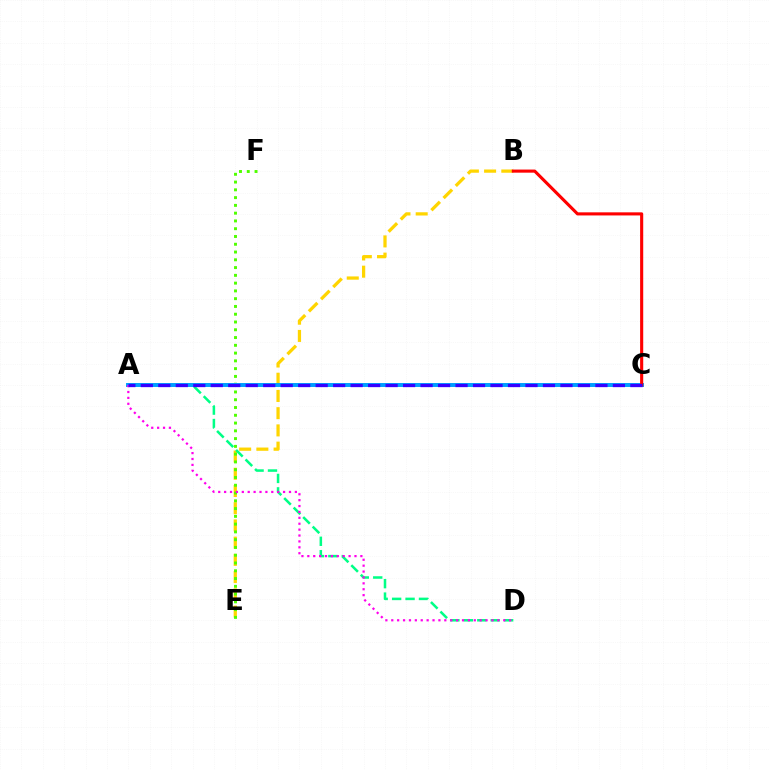{('B', 'E'): [{'color': '#ffd500', 'line_style': 'dashed', 'thickness': 2.34}], ('E', 'F'): [{'color': '#4fff00', 'line_style': 'dotted', 'thickness': 2.11}], ('A', 'D'): [{'color': '#00ff86', 'line_style': 'dashed', 'thickness': 1.82}, {'color': '#ff00ed', 'line_style': 'dotted', 'thickness': 1.6}], ('A', 'C'): [{'color': '#009eff', 'line_style': 'solid', 'thickness': 2.84}, {'color': '#3700ff', 'line_style': 'dashed', 'thickness': 2.38}], ('B', 'C'): [{'color': '#ff0000', 'line_style': 'solid', 'thickness': 2.24}]}